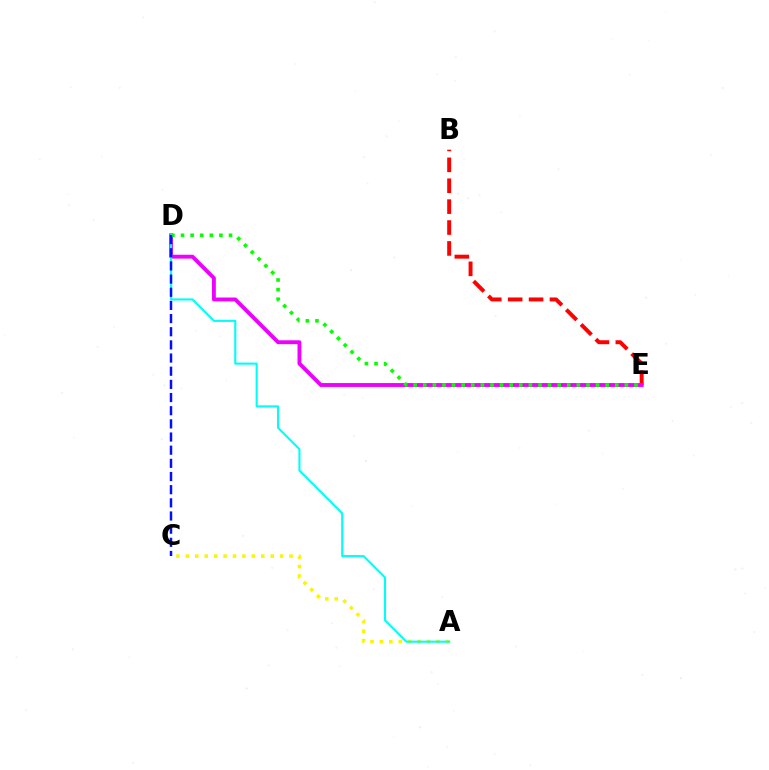{('B', 'E'): [{'color': '#ff0000', 'line_style': 'dashed', 'thickness': 2.84}], ('D', 'E'): [{'color': '#ee00ff', 'line_style': 'solid', 'thickness': 2.79}, {'color': '#08ff00', 'line_style': 'dotted', 'thickness': 2.61}], ('A', 'C'): [{'color': '#fcf500', 'line_style': 'dotted', 'thickness': 2.56}], ('A', 'D'): [{'color': '#00fff6', 'line_style': 'solid', 'thickness': 1.52}], ('C', 'D'): [{'color': '#0010ff', 'line_style': 'dashed', 'thickness': 1.79}]}